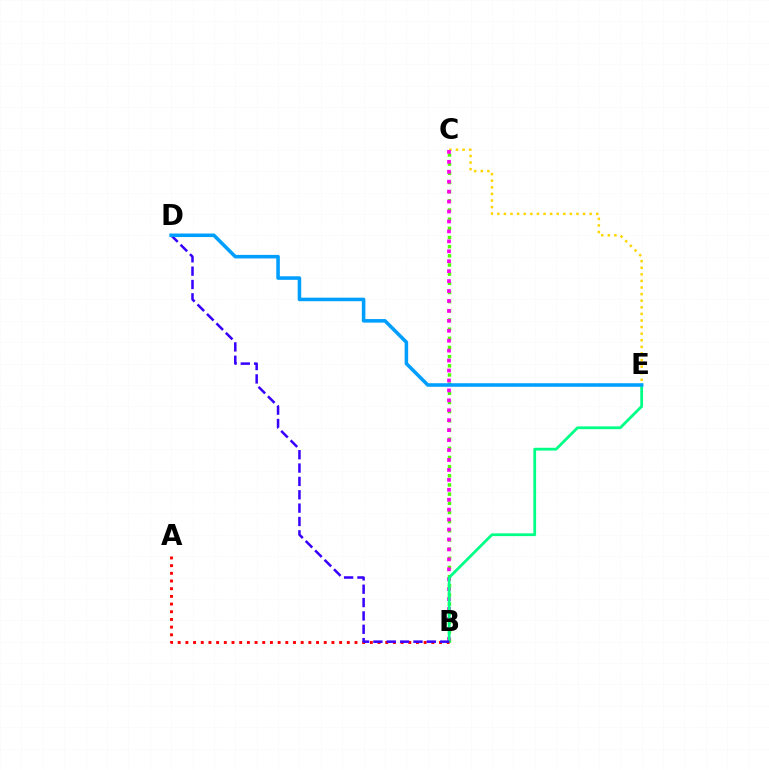{('C', 'E'): [{'color': '#ffd500', 'line_style': 'dotted', 'thickness': 1.79}], ('B', 'C'): [{'color': '#4fff00', 'line_style': 'dotted', 'thickness': 2.49}, {'color': '#ff00ed', 'line_style': 'dotted', 'thickness': 2.7}], ('B', 'E'): [{'color': '#00ff86', 'line_style': 'solid', 'thickness': 2.0}], ('A', 'B'): [{'color': '#ff0000', 'line_style': 'dotted', 'thickness': 2.09}], ('B', 'D'): [{'color': '#3700ff', 'line_style': 'dashed', 'thickness': 1.81}], ('D', 'E'): [{'color': '#009eff', 'line_style': 'solid', 'thickness': 2.55}]}